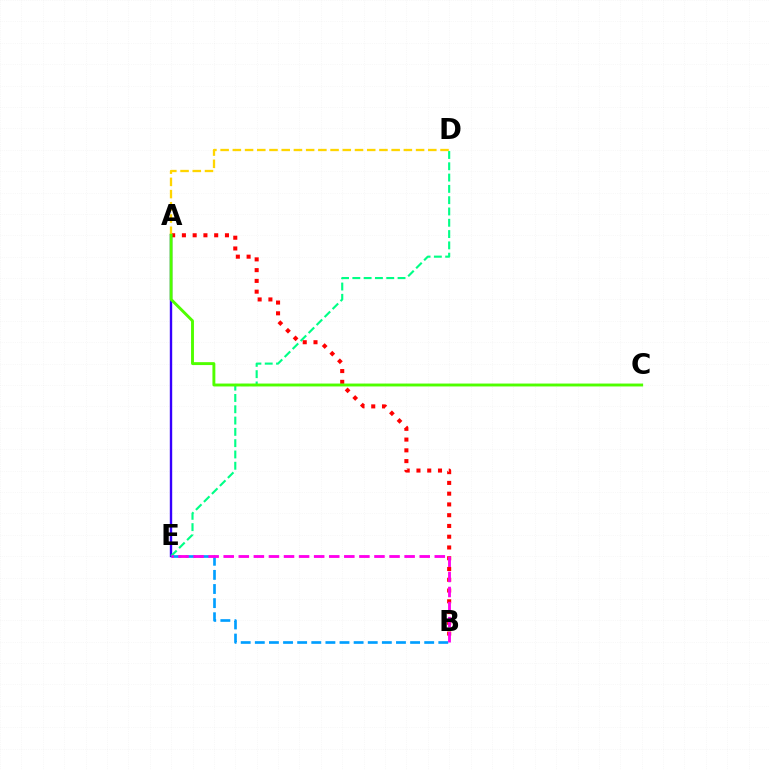{('A', 'E'): [{'color': '#3700ff', 'line_style': 'solid', 'thickness': 1.72}], ('D', 'E'): [{'color': '#00ff86', 'line_style': 'dashed', 'thickness': 1.53}], ('A', 'B'): [{'color': '#ff0000', 'line_style': 'dotted', 'thickness': 2.92}], ('A', 'D'): [{'color': '#ffd500', 'line_style': 'dashed', 'thickness': 1.66}], ('B', 'E'): [{'color': '#009eff', 'line_style': 'dashed', 'thickness': 1.92}, {'color': '#ff00ed', 'line_style': 'dashed', 'thickness': 2.05}], ('A', 'C'): [{'color': '#4fff00', 'line_style': 'solid', 'thickness': 2.09}]}